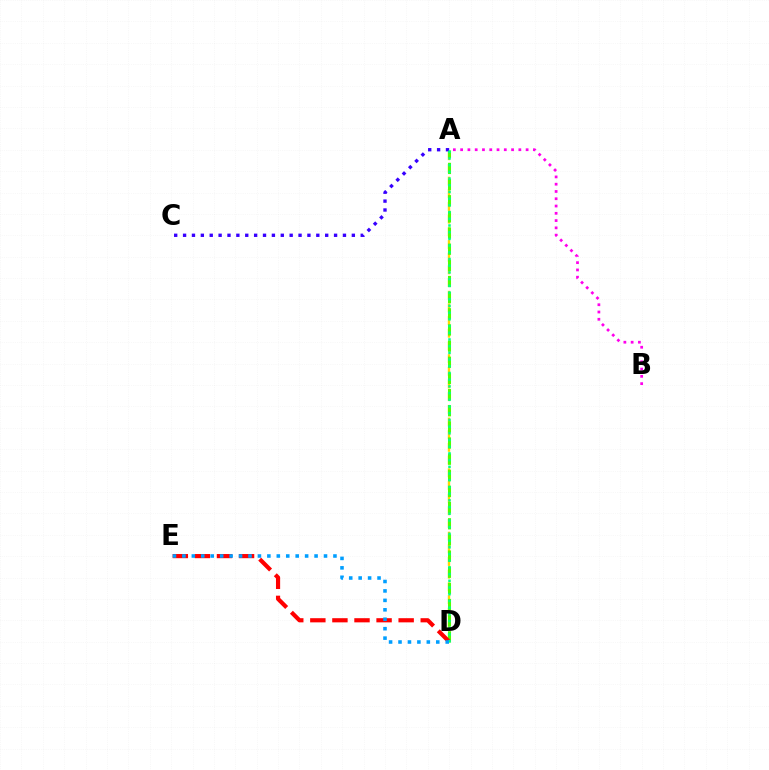{('A', 'D'): [{'color': '#ffd500', 'line_style': 'dashed', 'thickness': 1.72}, {'color': '#4fff00', 'line_style': 'dashed', 'thickness': 2.19}, {'color': '#00ff86', 'line_style': 'dotted', 'thickness': 1.82}], ('A', 'C'): [{'color': '#3700ff', 'line_style': 'dotted', 'thickness': 2.41}], ('D', 'E'): [{'color': '#ff0000', 'line_style': 'dashed', 'thickness': 3.0}, {'color': '#009eff', 'line_style': 'dotted', 'thickness': 2.57}], ('A', 'B'): [{'color': '#ff00ed', 'line_style': 'dotted', 'thickness': 1.98}]}